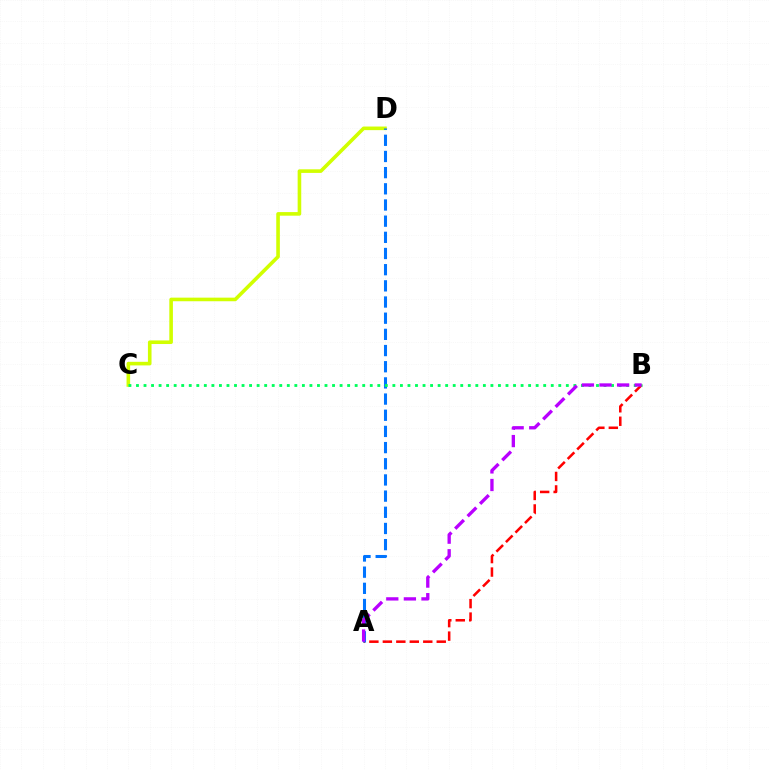{('C', 'D'): [{'color': '#d1ff00', 'line_style': 'solid', 'thickness': 2.59}], ('A', 'B'): [{'color': '#ff0000', 'line_style': 'dashed', 'thickness': 1.83}, {'color': '#b900ff', 'line_style': 'dashed', 'thickness': 2.39}], ('A', 'D'): [{'color': '#0074ff', 'line_style': 'dashed', 'thickness': 2.2}], ('B', 'C'): [{'color': '#00ff5c', 'line_style': 'dotted', 'thickness': 2.05}]}